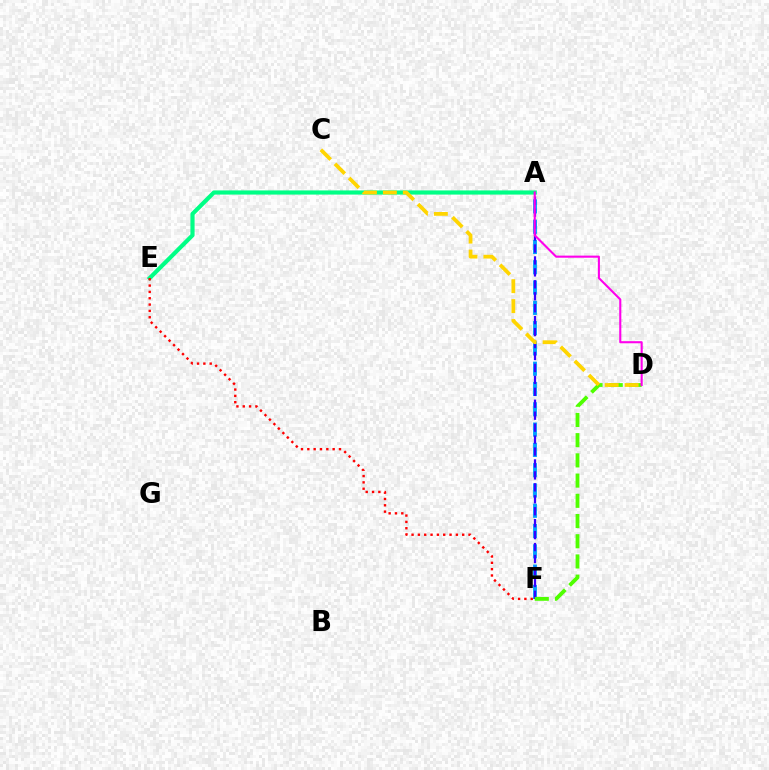{('A', 'F'): [{'color': '#009eff', 'line_style': 'dashed', 'thickness': 2.76}, {'color': '#3700ff', 'line_style': 'dashed', 'thickness': 1.62}], ('A', 'E'): [{'color': '#00ff86', 'line_style': 'solid', 'thickness': 3.0}], ('D', 'F'): [{'color': '#4fff00', 'line_style': 'dashed', 'thickness': 2.75}], ('C', 'D'): [{'color': '#ffd500', 'line_style': 'dashed', 'thickness': 2.71}], ('E', 'F'): [{'color': '#ff0000', 'line_style': 'dotted', 'thickness': 1.72}], ('A', 'D'): [{'color': '#ff00ed', 'line_style': 'solid', 'thickness': 1.51}]}